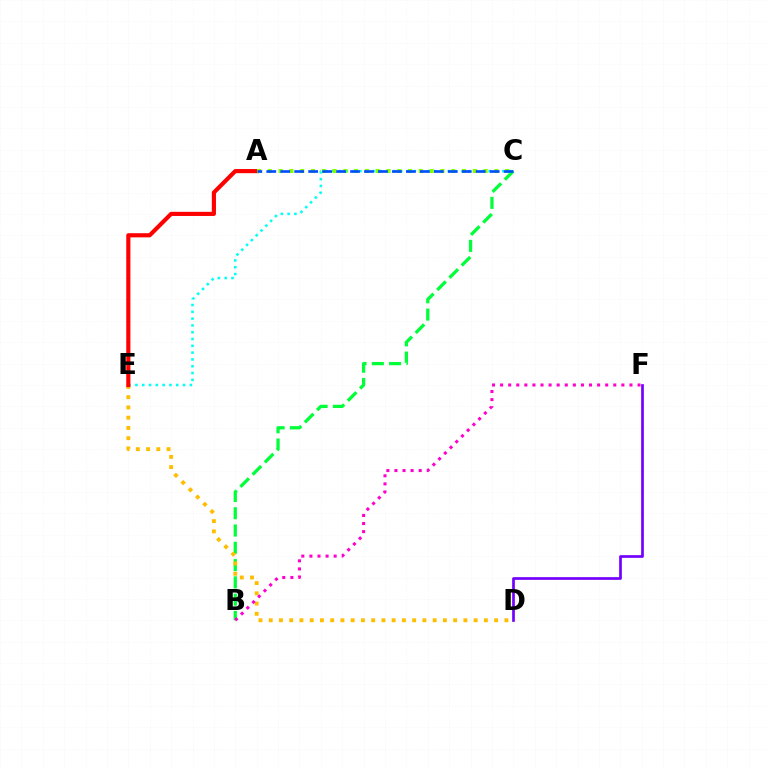{('B', 'C'): [{'color': '#00ff39', 'line_style': 'dashed', 'thickness': 2.35}], ('C', 'E'): [{'color': '#00fff6', 'line_style': 'dotted', 'thickness': 1.85}], ('D', 'E'): [{'color': '#ffbd00', 'line_style': 'dotted', 'thickness': 2.78}], ('B', 'F'): [{'color': '#ff00cf', 'line_style': 'dotted', 'thickness': 2.2}], ('D', 'F'): [{'color': '#7200ff', 'line_style': 'solid', 'thickness': 1.94}], ('A', 'E'): [{'color': '#ff0000', 'line_style': 'solid', 'thickness': 2.98}], ('A', 'C'): [{'color': '#84ff00', 'line_style': 'dotted', 'thickness': 2.93}, {'color': '#004bff', 'line_style': 'dashed', 'thickness': 1.9}]}